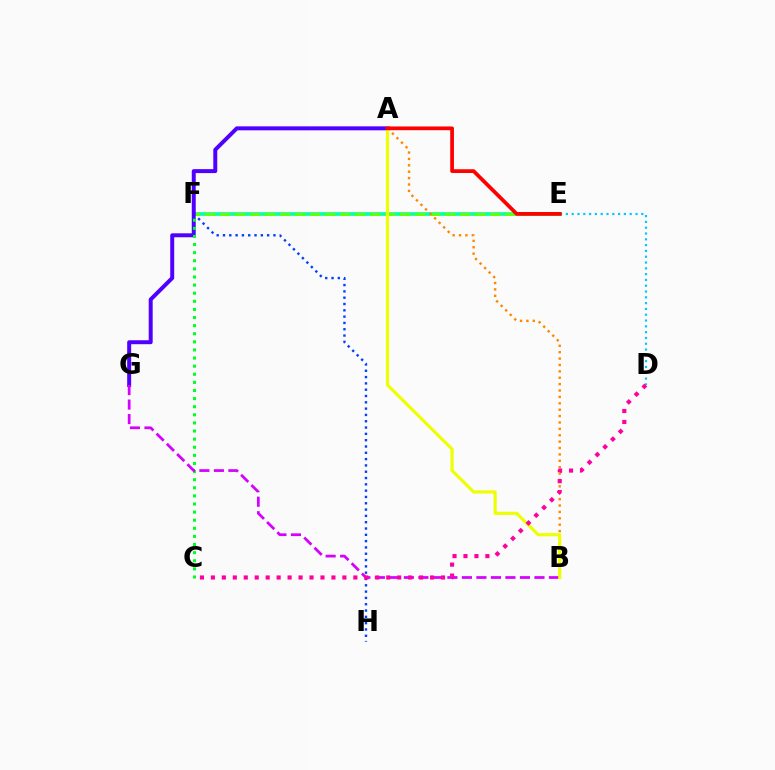{('F', 'H'): [{'color': '#003fff', 'line_style': 'dotted', 'thickness': 1.71}], ('E', 'F'): [{'color': '#00ffaf', 'line_style': 'solid', 'thickness': 2.64}, {'color': '#66ff00', 'line_style': 'dashed', 'thickness': 2.04}], ('A', 'G'): [{'color': '#4f00ff', 'line_style': 'solid', 'thickness': 2.85}], ('C', 'F'): [{'color': '#00ff27', 'line_style': 'dotted', 'thickness': 2.2}], ('A', 'B'): [{'color': '#ff8800', 'line_style': 'dotted', 'thickness': 1.74}, {'color': '#eeff00', 'line_style': 'solid', 'thickness': 2.26}], ('B', 'G'): [{'color': '#d600ff', 'line_style': 'dashed', 'thickness': 1.97}], ('D', 'E'): [{'color': '#00c7ff', 'line_style': 'dotted', 'thickness': 1.58}], ('C', 'D'): [{'color': '#ff00a0', 'line_style': 'dotted', 'thickness': 2.98}], ('A', 'E'): [{'color': '#ff0000', 'line_style': 'solid', 'thickness': 2.69}]}